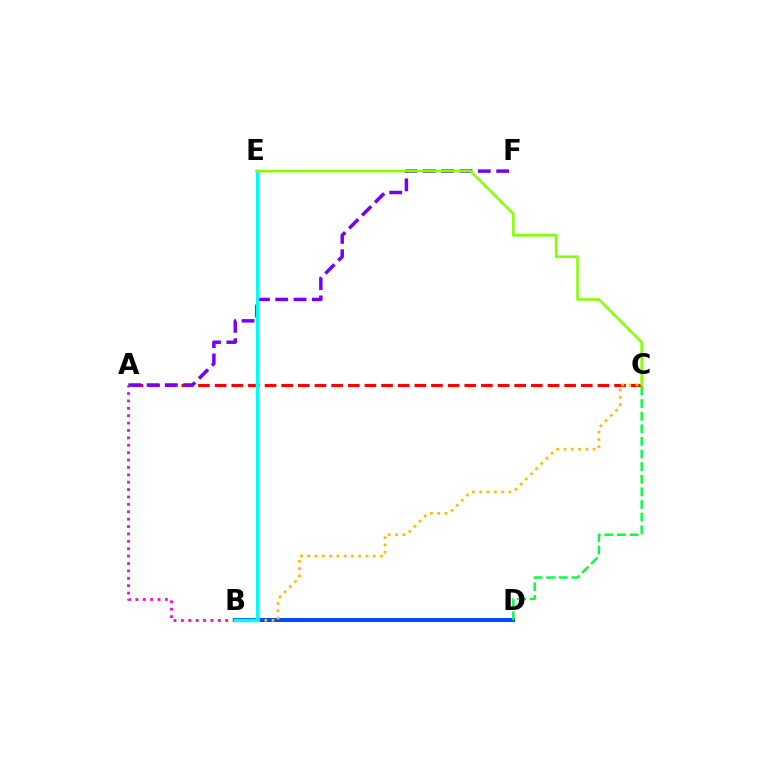{('B', 'D'): [{'color': '#004bff', 'line_style': 'solid', 'thickness': 2.87}], ('A', 'C'): [{'color': '#ff0000', 'line_style': 'dashed', 'thickness': 2.26}], ('B', 'C'): [{'color': '#ffbd00', 'line_style': 'dotted', 'thickness': 1.98}], ('A', 'B'): [{'color': '#ff00cf', 'line_style': 'dotted', 'thickness': 2.01}], ('C', 'D'): [{'color': '#00ff39', 'line_style': 'dashed', 'thickness': 1.71}], ('A', 'F'): [{'color': '#7200ff', 'line_style': 'dashed', 'thickness': 2.49}], ('B', 'E'): [{'color': '#00fff6', 'line_style': 'solid', 'thickness': 2.5}], ('C', 'E'): [{'color': '#84ff00', 'line_style': 'solid', 'thickness': 1.84}]}